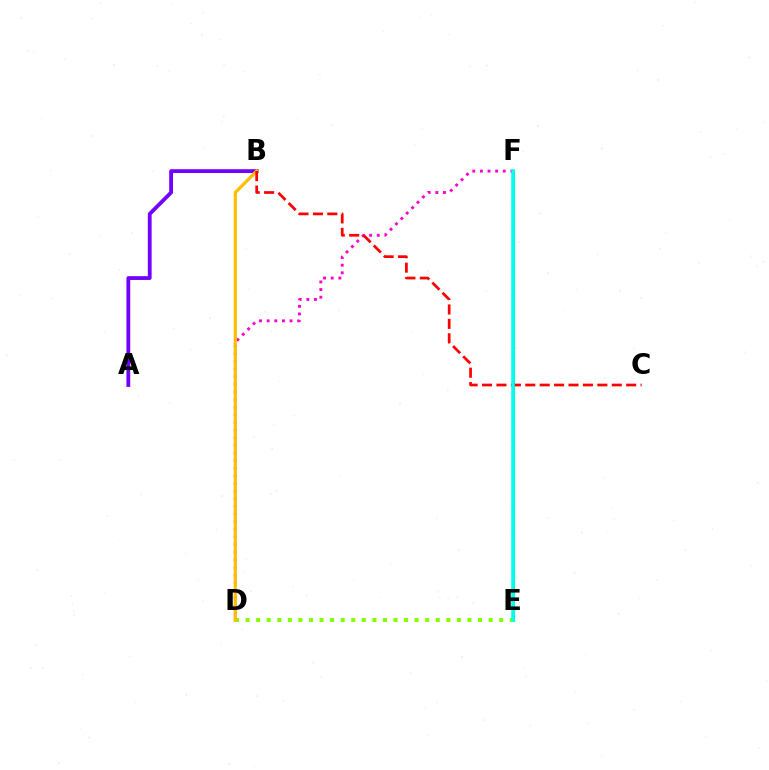{('A', 'B'): [{'color': '#7200ff', 'line_style': 'solid', 'thickness': 2.74}], ('E', 'F'): [{'color': '#00ff39', 'line_style': 'solid', 'thickness': 2.23}, {'color': '#004bff', 'line_style': 'dotted', 'thickness': 1.59}, {'color': '#00fff6', 'line_style': 'solid', 'thickness': 2.52}], ('D', 'E'): [{'color': '#84ff00', 'line_style': 'dotted', 'thickness': 2.87}], ('D', 'F'): [{'color': '#ff00cf', 'line_style': 'dotted', 'thickness': 2.07}], ('B', 'D'): [{'color': '#ffbd00', 'line_style': 'solid', 'thickness': 2.31}], ('B', 'C'): [{'color': '#ff0000', 'line_style': 'dashed', 'thickness': 1.96}]}